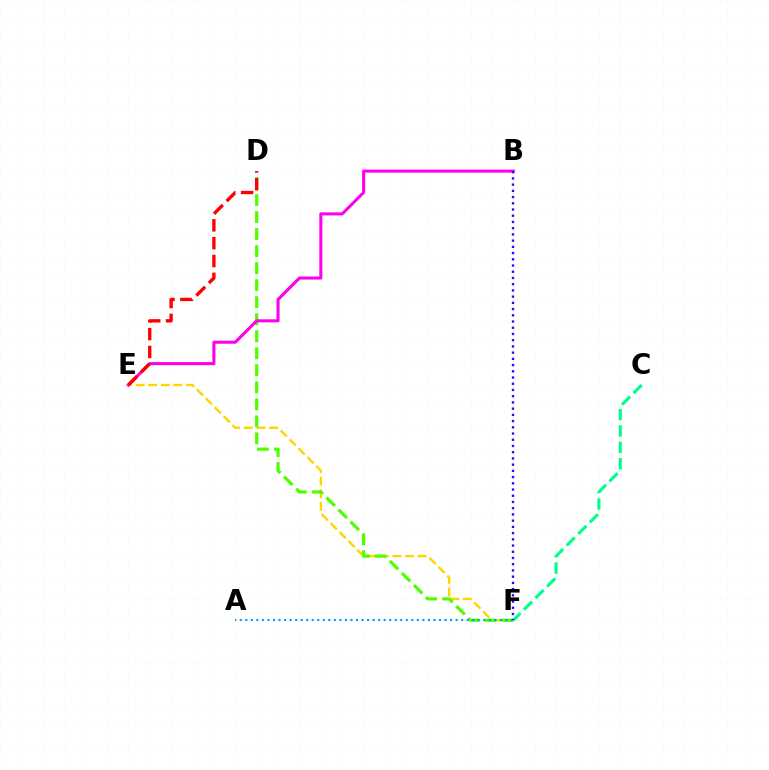{('E', 'F'): [{'color': '#ffd500', 'line_style': 'dashed', 'thickness': 1.71}], ('D', 'F'): [{'color': '#4fff00', 'line_style': 'dashed', 'thickness': 2.31}], ('C', 'F'): [{'color': '#00ff86', 'line_style': 'dashed', 'thickness': 2.22}], ('B', 'E'): [{'color': '#ff00ed', 'line_style': 'solid', 'thickness': 2.21}], ('A', 'F'): [{'color': '#009eff', 'line_style': 'dotted', 'thickness': 1.5}], ('B', 'F'): [{'color': '#3700ff', 'line_style': 'dotted', 'thickness': 1.69}], ('D', 'E'): [{'color': '#ff0000', 'line_style': 'dashed', 'thickness': 2.42}]}